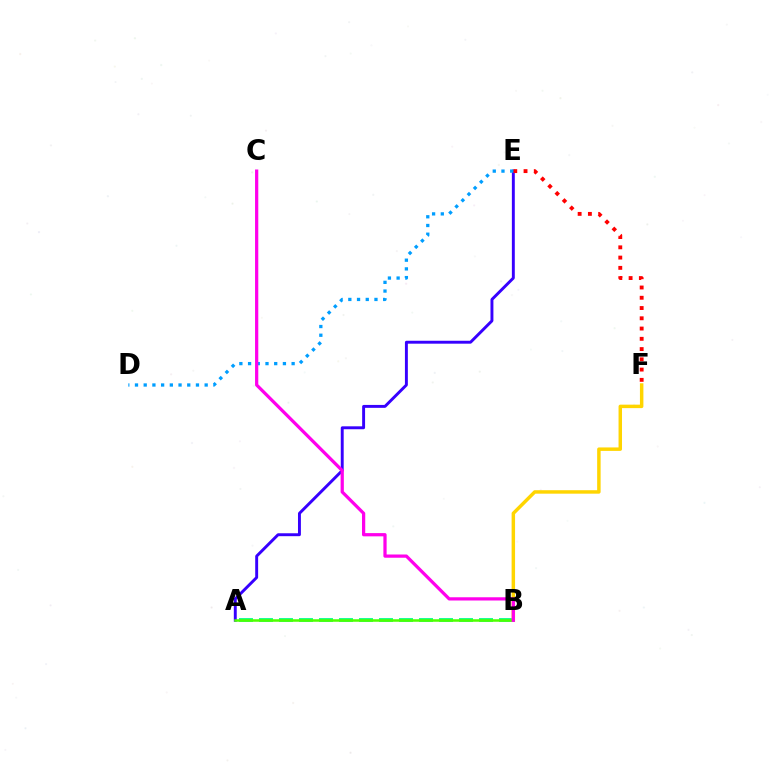{('A', 'B'): [{'color': '#00ff86', 'line_style': 'dashed', 'thickness': 2.72}, {'color': '#4fff00', 'line_style': 'solid', 'thickness': 1.82}], ('B', 'F'): [{'color': '#ffd500', 'line_style': 'solid', 'thickness': 2.49}], ('A', 'E'): [{'color': '#3700ff', 'line_style': 'solid', 'thickness': 2.1}], ('E', 'F'): [{'color': '#ff0000', 'line_style': 'dotted', 'thickness': 2.79}], ('D', 'E'): [{'color': '#009eff', 'line_style': 'dotted', 'thickness': 2.37}], ('B', 'C'): [{'color': '#ff00ed', 'line_style': 'solid', 'thickness': 2.33}]}